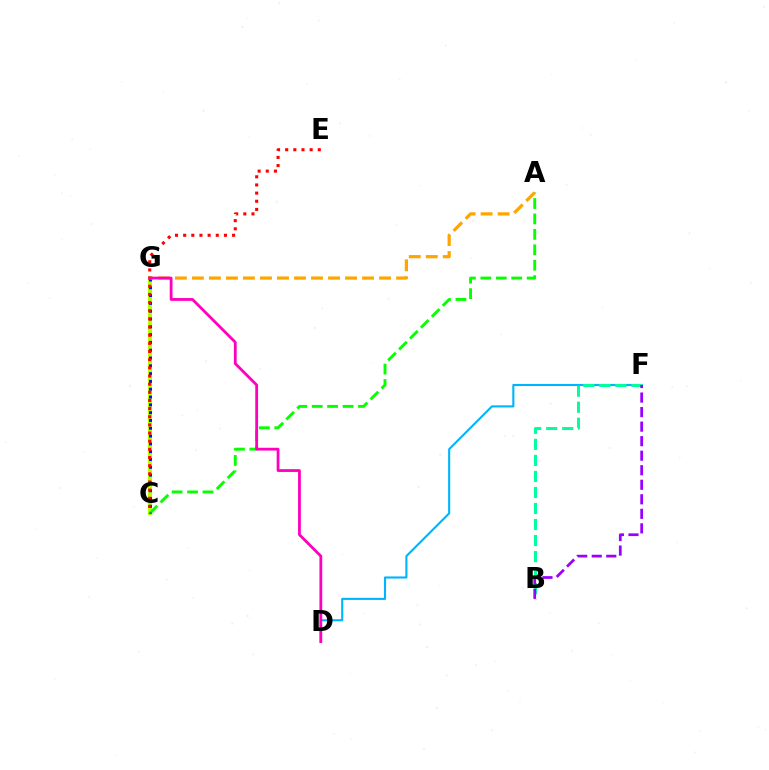{('D', 'F'): [{'color': '#00b5ff', 'line_style': 'solid', 'thickness': 1.52}], ('B', 'F'): [{'color': '#00ff9d', 'line_style': 'dashed', 'thickness': 2.18}, {'color': '#9b00ff', 'line_style': 'dashed', 'thickness': 1.97}], ('C', 'G'): [{'color': '#b3ff00', 'line_style': 'solid', 'thickness': 2.97}, {'color': '#0010ff', 'line_style': 'dotted', 'thickness': 2.12}], ('A', 'C'): [{'color': '#08ff00', 'line_style': 'dashed', 'thickness': 2.1}], ('A', 'G'): [{'color': '#ffa500', 'line_style': 'dashed', 'thickness': 2.31}], ('C', 'E'): [{'color': '#ff0000', 'line_style': 'dotted', 'thickness': 2.22}], ('D', 'G'): [{'color': '#ff00bd', 'line_style': 'solid', 'thickness': 2.01}]}